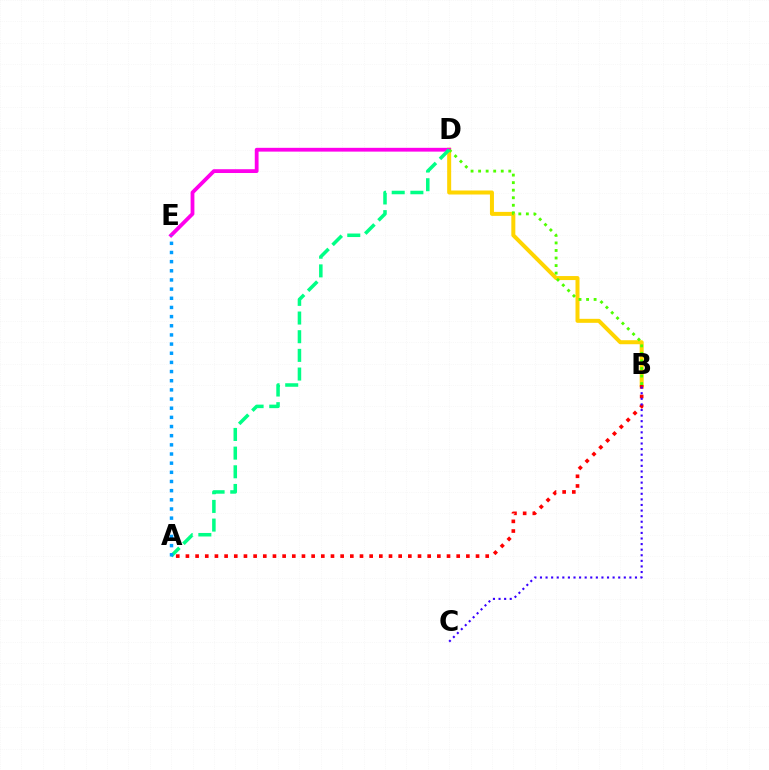{('B', 'D'): [{'color': '#ffd500', 'line_style': 'solid', 'thickness': 2.88}, {'color': '#4fff00', 'line_style': 'dotted', 'thickness': 2.05}], ('A', 'B'): [{'color': '#ff0000', 'line_style': 'dotted', 'thickness': 2.63}], ('D', 'E'): [{'color': '#ff00ed', 'line_style': 'solid', 'thickness': 2.73}], ('A', 'D'): [{'color': '#00ff86', 'line_style': 'dashed', 'thickness': 2.54}], ('A', 'E'): [{'color': '#009eff', 'line_style': 'dotted', 'thickness': 2.49}], ('B', 'C'): [{'color': '#3700ff', 'line_style': 'dotted', 'thickness': 1.52}]}